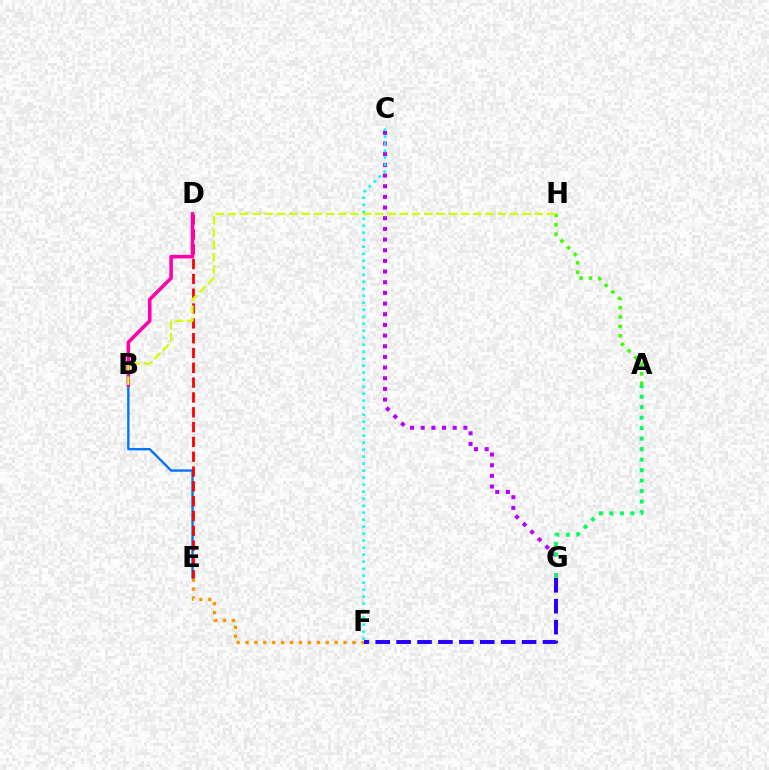{('C', 'G'): [{'color': '#b900ff', 'line_style': 'dotted', 'thickness': 2.9}], ('A', 'G'): [{'color': '#00ff5c', 'line_style': 'dotted', 'thickness': 2.85}], ('E', 'F'): [{'color': '#ff9400', 'line_style': 'dotted', 'thickness': 2.42}], ('B', 'E'): [{'color': '#0074ff', 'line_style': 'solid', 'thickness': 1.7}], ('F', 'G'): [{'color': '#2500ff', 'line_style': 'dashed', 'thickness': 2.84}], ('D', 'E'): [{'color': '#ff0000', 'line_style': 'dashed', 'thickness': 2.01}], ('B', 'D'): [{'color': '#ff00ac', 'line_style': 'solid', 'thickness': 2.56}], ('A', 'H'): [{'color': '#3dff00', 'line_style': 'dotted', 'thickness': 2.55}], ('C', 'F'): [{'color': '#00fff6', 'line_style': 'dotted', 'thickness': 1.9}], ('B', 'H'): [{'color': '#d1ff00', 'line_style': 'dashed', 'thickness': 1.67}]}